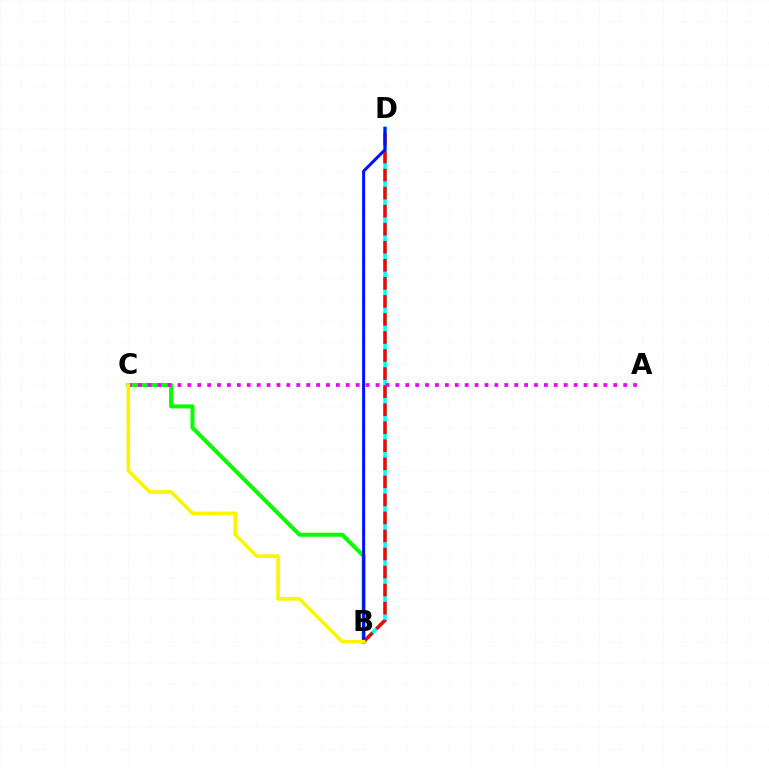{('B', 'D'): [{'color': '#00fff6', 'line_style': 'solid', 'thickness': 2.56}, {'color': '#ff0000', 'line_style': 'dashed', 'thickness': 2.45}, {'color': '#0010ff', 'line_style': 'solid', 'thickness': 2.16}], ('B', 'C'): [{'color': '#08ff00', 'line_style': 'solid', 'thickness': 2.88}, {'color': '#fcf500', 'line_style': 'solid', 'thickness': 2.61}], ('A', 'C'): [{'color': '#ee00ff', 'line_style': 'dotted', 'thickness': 2.69}]}